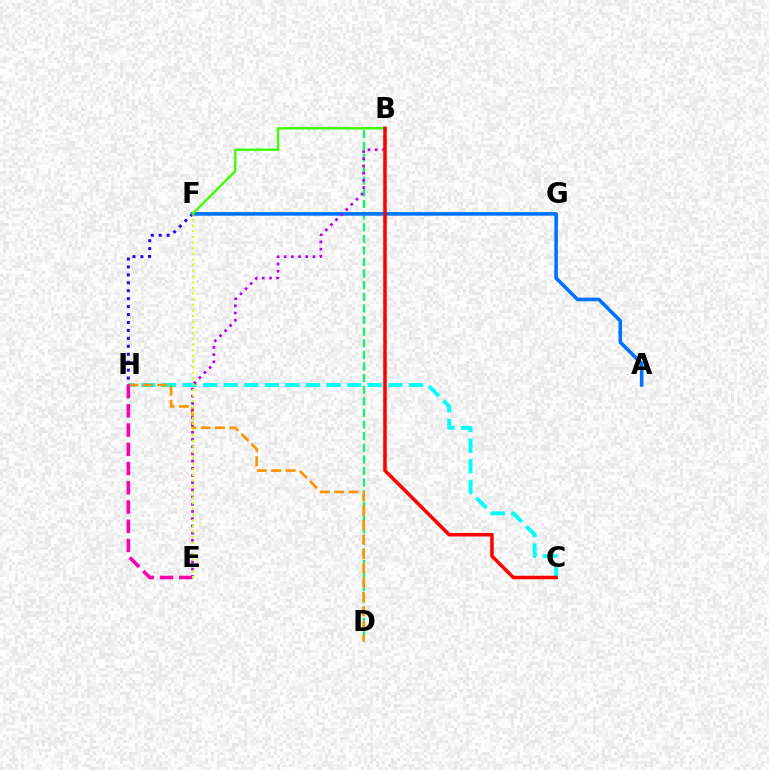{('B', 'D'): [{'color': '#00ff5c', 'line_style': 'dashed', 'thickness': 1.58}], ('A', 'F'): [{'color': '#0074ff', 'line_style': 'solid', 'thickness': 2.6}], ('C', 'H'): [{'color': '#00fff6', 'line_style': 'dashed', 'thickness': 2.79}], ('D', 'H'): [{'color': '#ff9400', 'line_style': 'dashed', 'thickness': 1.95}], ('B', 'E'): [{'color': '#b900ff', 'line_style': 'dotted', 'thickness': 1.96}], ('F', 'H'): [{'color': '#2500ff', 'line_style': 'dotted', 'thickness': 2.16}], ('E', 'H'): [{'color': '#ff00ac', 'line_style': 'dashed', 'thickness': 2.61}], ('E', 'F'): [{'color': '#d1ff00', 'line_style': 'dotted', 'thickness': 1.54}], ('B', 'F'): [{'color': '#3dff00', 'line_style': 'solid', 'thickness': 1.72}], ('B', 'C'): [{'color': '#ff0000', 'line_style': 'solid', 'thickness': 2.54}]}